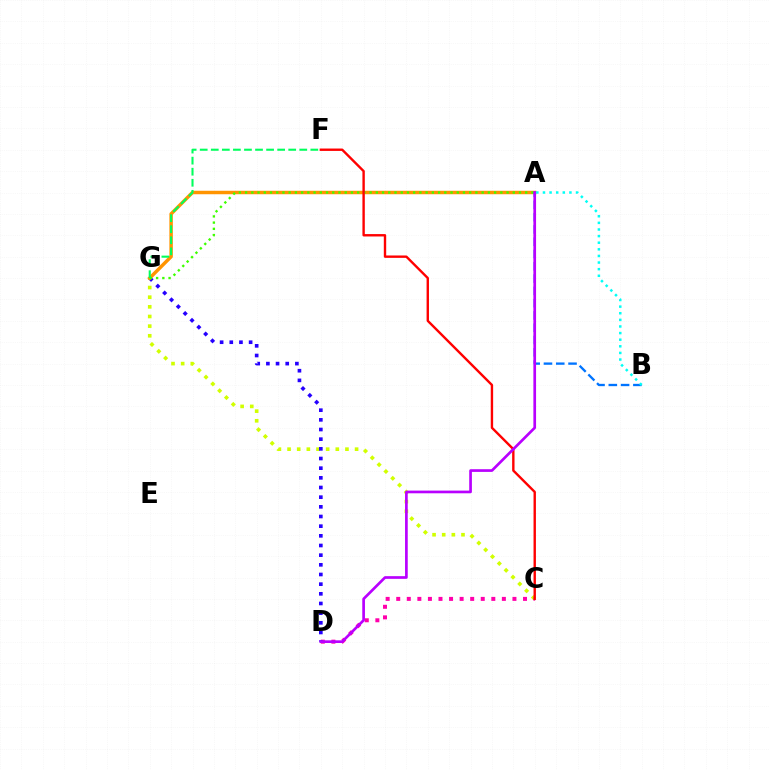{('C', 'G'): [{'color': '#d1ff00', 'line_style': 'dotted', 'thickness': 2.62}], ('C', 'D'): [{'color': '#ff00ac', 'line_style': 'dotted', 'thickness': 2.87}], ('D', 'G'): [{'color': '#2500ff', 'line_style': 'dotted', 'thickness': 2.63}], ('A', 'G'): [{'color': '#ff9400', 'line_style': 'solid', 'thickness': 2.5}, {'color': '#3dff00', 'line_style': 'dotted', 'thickness': 1.69}], ('C', 'F'): [{'color': '#ff0000', 'line_style': 'solid', 'thickness': 1.72}], ('F', 'G'): [{'color': '#00ff5c', 'line_style': 'dashed', 'thickness': 1.5}], ('A', 'B'): [{'color': '#0074ff', 'line_style': 'dashed', 'thickness': 1.67}, {'color': '#00fff6', 'line_style': 'dotted', 'thickness': 1.8}], ('A', 'D'): [{'color': '#b900ff', 'line_style': 'solid', 'thickness': 1.94}]}